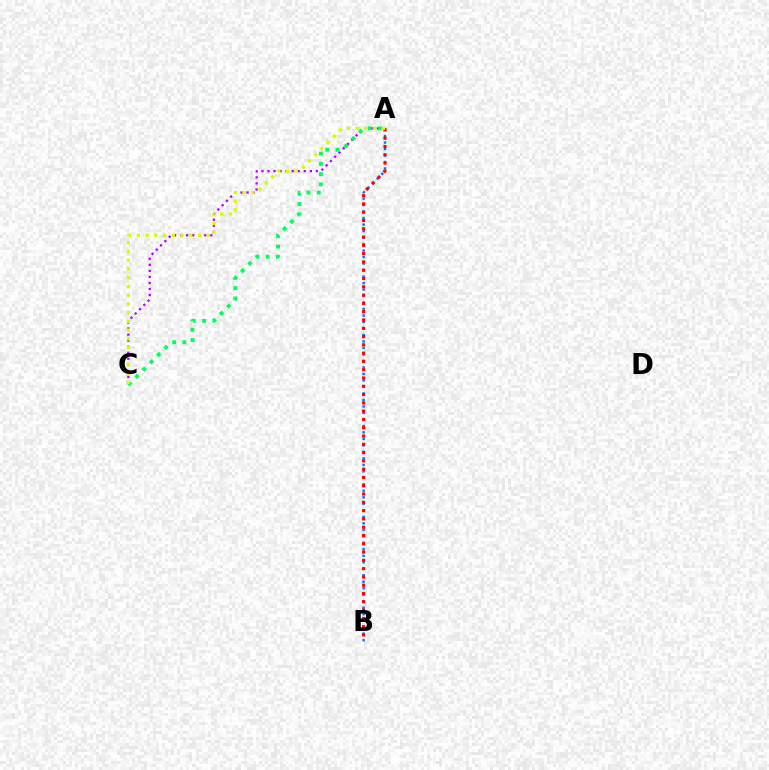{('A', 'B'): [{'color': '#0074ff', 'line_style': 'dotted', 'thickness': 1.76}, {'color': '#ff0000', 'line_style': 'dotted', 'thickness': 2.25}], ('A', 'C'): [{'color': '#b900ff', 'line_style': 'dotted', 'thickness': 1.64}, {'color': '#00ff5c', 'line_style': 'dotted', 'thickness': 2.79}, {'color': '#d1ff00', 'line_style': 'dotted', 'thickness': 2.37}]}